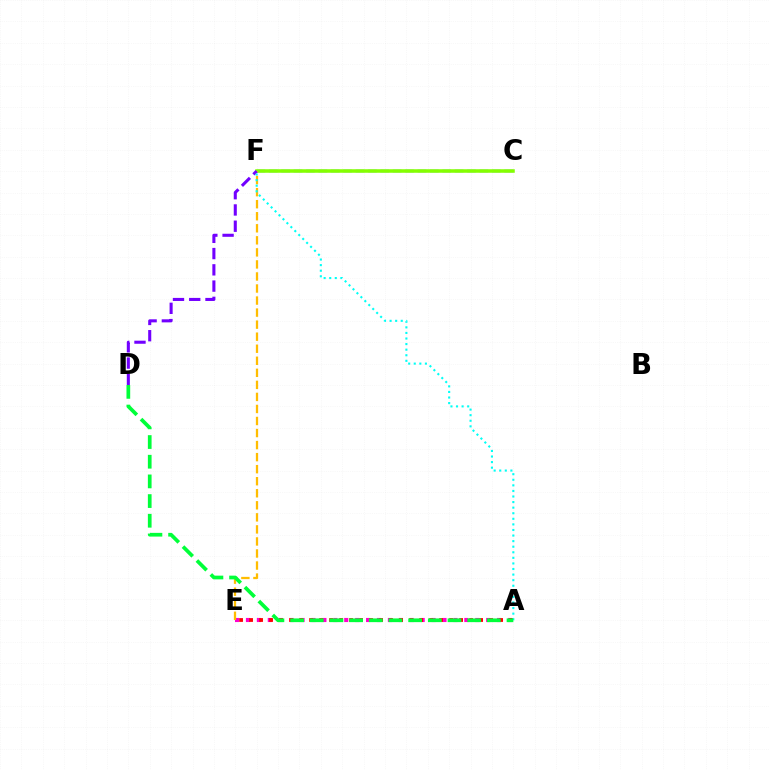{('C', 'F'): [{'color': '#004bff', 'line_style': 'dashed', 'thickness': 1.68}, {'color': '#84ff00', 'line_style': 'solid', 'thickness': 2.54}], ('A', 'E'): [{'color': '#ff00cf', 'line_style': 'dotted', 'thickness': 2.97}, {'color': '#ff0000', 'line_style': 'dotted', 'thickness': 2.72}], ('E', 'F'): [{'color': '#ffbd00', 'line_style': 'dashed', 'thickness': 1.64}], ('D', 'F'): [{'color': '#7200ff', 'line_style': 'dashed', 'thickness': 2.21}], ('A', 'F'): [{'color': '#00fff6', 'line_style': 'dotted', 'thickness': 1.52}], ('A', 'D'): [{'color': '#00ff39', 'line_style': 'dashed', 'thickness': 2.67}]}